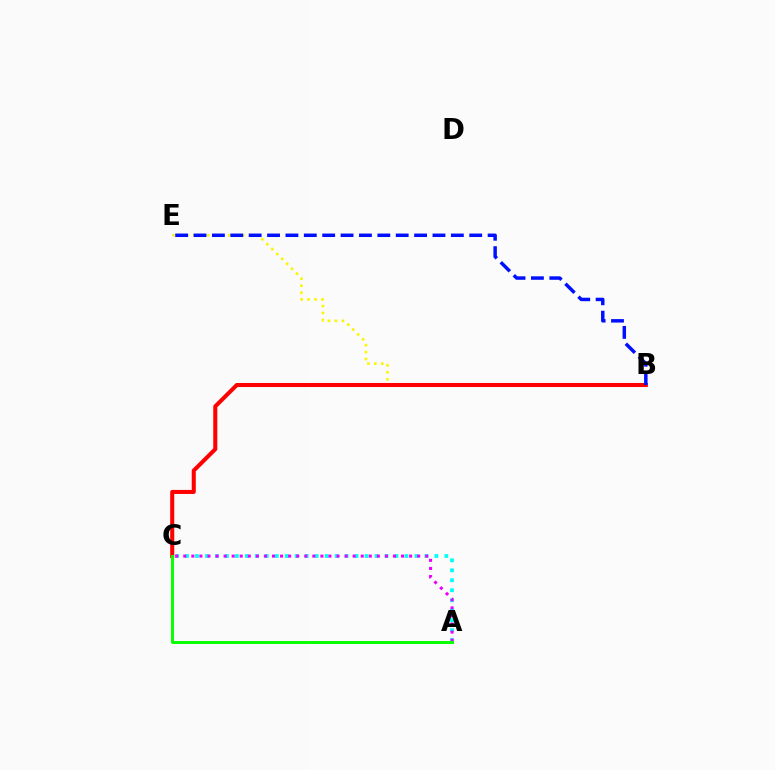{('B', 'E'): [{'color': '#fcf500', 'line_style': 'dotted', 'thickness': 1.89}, {'color': '#0010ff', 'line_style': 'dashed', 'thickness': 2.5}], ('A', 'C'): [{'color': '#00fff6', 'line_style': 'dotted', 'thickness': 2.71}, {'color': '#ee00ff', 'line_style': 'dotted', 'thickness': 2.19}, {'color': '#08ff00', 'line_style': 'solid', 'thickness': 2.13}], ('B', 'C'): [{'color': '#ff0000', 'line_style': 'solid', 'thickness': 2.92}]}